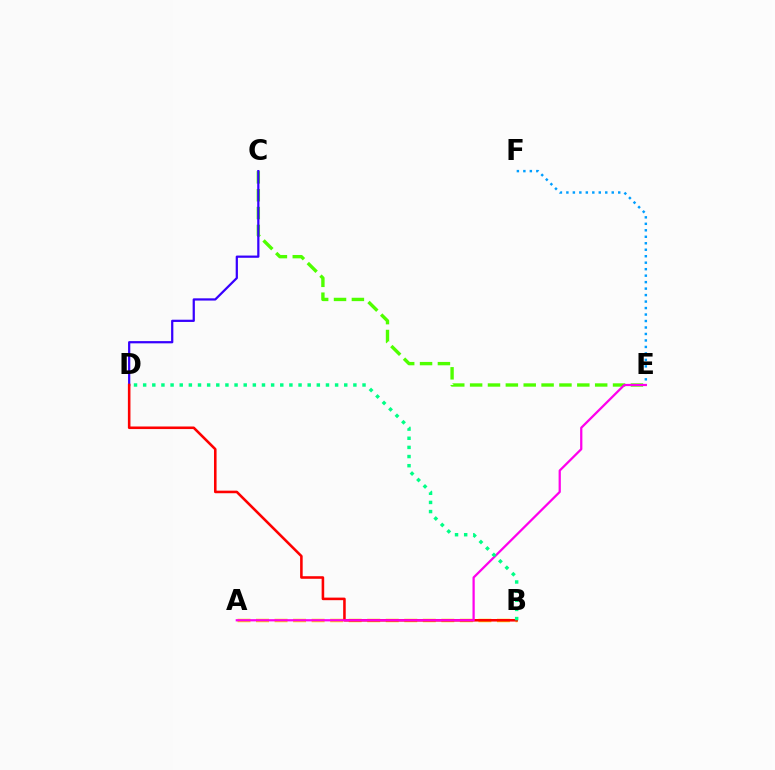{('C', 'E'): [{'color': '#4fff00', 'line_style': 'dashed', 'thickness': 2.43}], ('C', 'D'): [{'color': '#3700ff', 'line_style': 'solid', 'thickness': 1.61}], ('E', 'F'): [{'color': '#009eff', 'line_style': 'dotted', 'thickness': 1.76}], ('A', 'B'): [{'color': '#ffd500', 'line_style': 'dashed', 'thickness': 2.52}], ('B', 'D'): [{'color': '#ff0000', 'line_style': 'solid', 'thickness': 1.85}, {'color': '#00ff86', 'line_style': 'dotted', 'thickness': 2.48}], ('A', 'E'): [{'color': '#ff00ed', 'line_style': 'solid', 'thickness': 1.62}]}